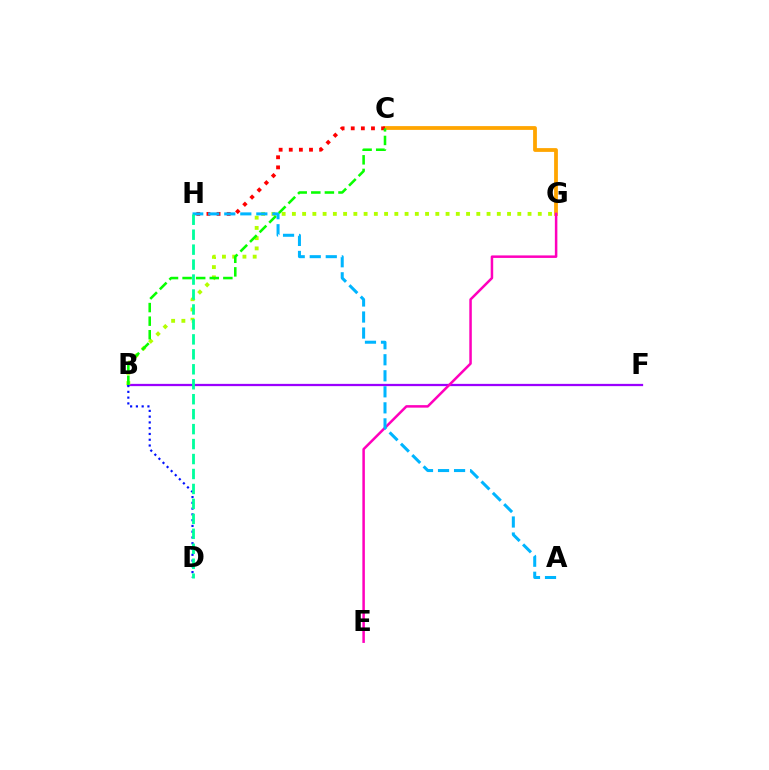{('C', 'G'): [{'color': '#ffa500', 'line_style': 'solid', 'thickness': 2.72}], ('B', 'F'): [{'color': '#9b00ff', 'line_style': 'solid', 'thickness': 1.63}], ('E', 'G'): [{'color': '#ff00bd', 'line_style': 'solid', 'thickness': 1.81}], ('C', 'H'): [{'color': '#ff0000', 'line_style': 'dotted', 'thickness': 2.75}], ('B', 'G'): [{'color': '#b3ff00', 'line_style': 'dotted', 'thickness': 2.78}], ('A', 'H'): [{'color': '#00b5ff', 'line_style': 'dashed', 'thickness': 2.18}], ('B', 'D'): [{'color': '#0010ff', 'line_style': 'dotted', 'thickness': 1.57}], ('D', 'H'): [{'color': '#00ff9d', 'line_style': 'dashed', 'thickness': 2.03}], ('B', 'C'): [{'color': '#08ff00', 'line_style': 'dashed', 'thickness': 1.85}]}